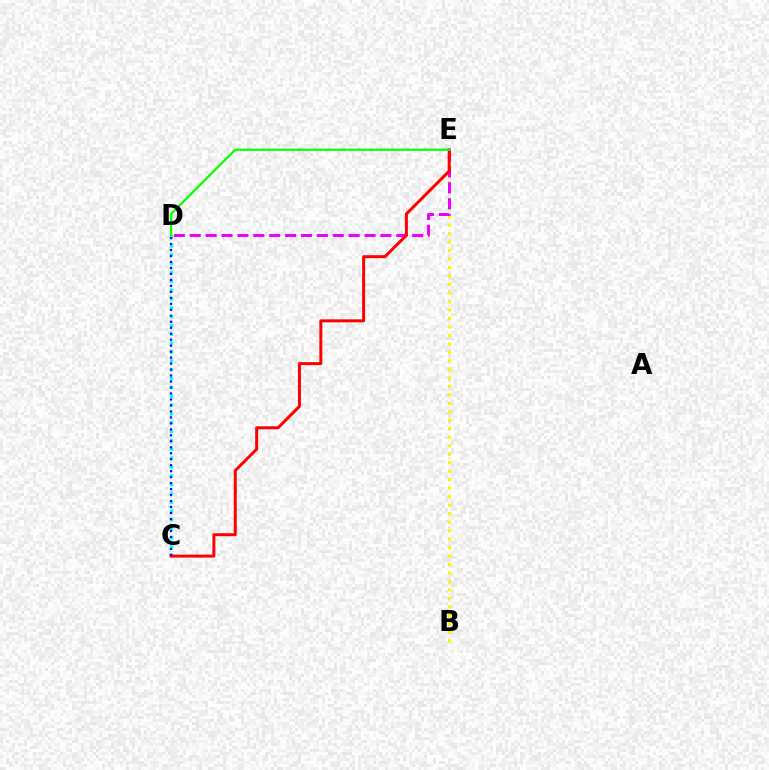{('B', 'E'): [{'color': '#fcf500', 'line_style': 'dotted', 'thickness': 2.31}], ('D', 'E'): [{'color': '#ee00ff', 'line_style': 'dashed', 'thickness': 2.16}, {'color': '#08ff00', 'line_style': 'solid', 'thickness': 1.6}], ('C', 'D'): [{'color': '#00fff6', 'line_style': 'dotted', 'thickness': 2.4}, {'color': '#0010ff', 'line_style': 'dotted', 'thickness': 1.62}], ('C', 'E'): [{'color': '#ff0000', 'line_style': 'solid', 'thickness': 2.14}]}